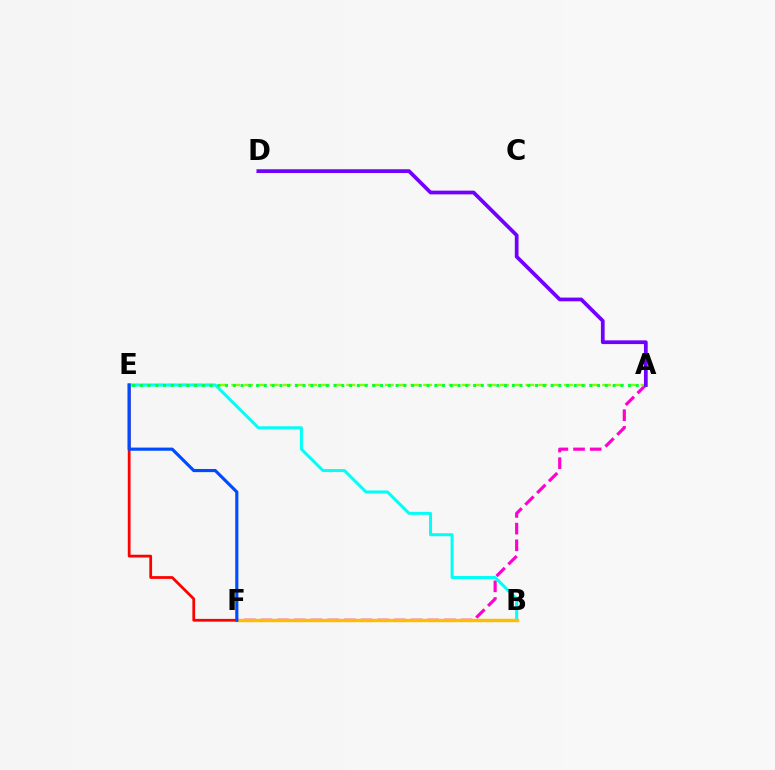{('A', 'F'): [{'color': '#ff00cf', 'line_style': 'dashed', 'thickness': 2.26}], ('E', 'F'): [{'color': '#ff0000', 'line_style': 'solid', 'thickness': 1.99}, {'color': '#004bff', 'line_style': 'solid', 'thickness': 2.26}], ('A', 'E'): [{'color': '#84ff00', 'line_style': 'dashed', 'thickness': 1.74}, {'color': '#00ff39', 'line_style': 'dotted', 'thickness': 2.11}], ('B', 'E'): [{'color': '#00fff6', 'line_style': 'solid', 'thickness': 2.16}], ('B', 'F'): [{'color': '#ffbd00', 'line_style': 'solid', 'thickness': 2.46}], ('A', 'D'): [{'color': '#7200ff', 'line_style': 'solid', 'thickness': 2.69}]}